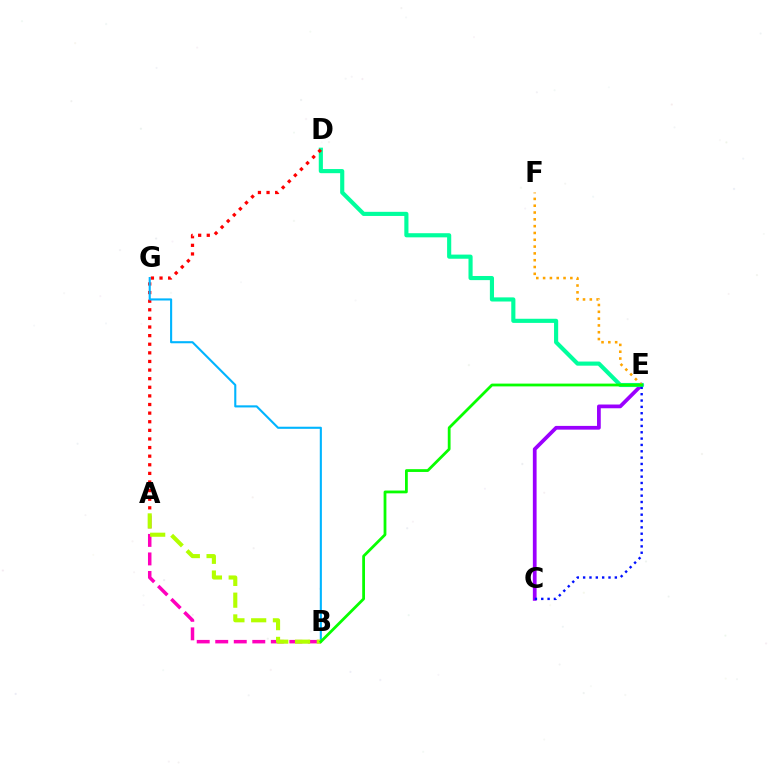{('A', 'B'): [{'color': '#ff00bd', 'line_style': 'dashed', 'thickness': 2.52}, {'color': '#b3ff00', 'line_style': 'dashed', 'thickness': 2.96}], ('C', 'E'): [{'color': '#9b00ff', 'line_style': 'solid', 'thickness': 2.69}, {'color': '#0010ff', 'line_style': 'dotted', 'thickness': 1.72}], ('D', 'E'): [{'color': '#00ff9d', 'line_style': 'solid', 'thickness': 2.98}], ('A', 'D'): [{'color': '#ff0000', 'line_style': 'dotted', 'thickness': 2.34}], ('B', 'G'): [{'color': '#00b5ff', 'line_style': 'solid', 'thickness': 1.51}], ('E', 'F'): [{'color': '#ffa500', 'line_style': 'dotted', 'thickness': 1.85}], ('B', 'E'): [{'color': '#08ff00', 'line_style': 'solid', 'thickness': 2.01}]}